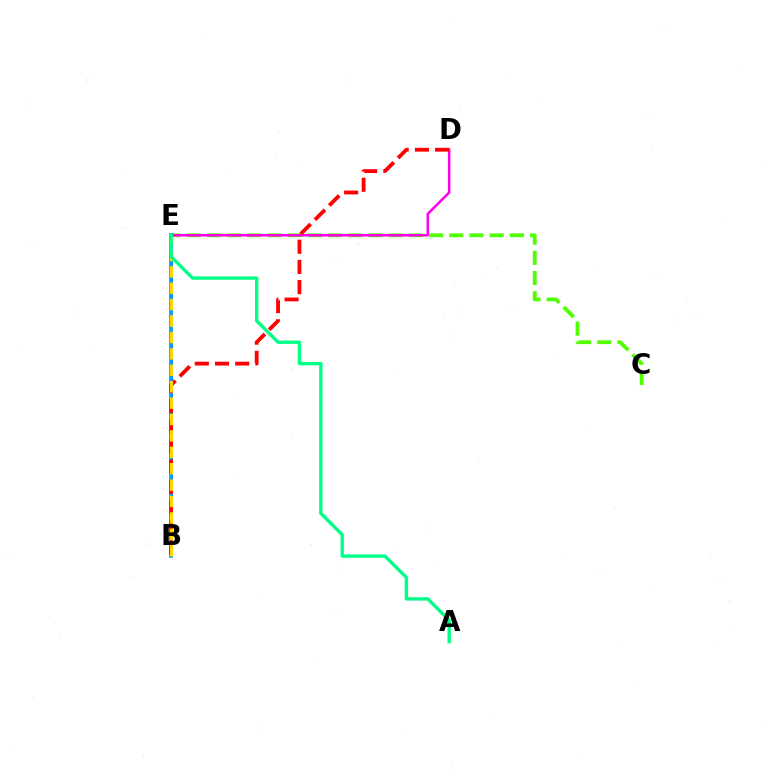{('C', 'E'): [{'color': '#4fff00', 'line_style': 'dashed', 'thickness': 2.74}], ('B', 'E'): [{'color': '#3700ff', 'line_style': 'dashed', 'thickness': 1.95}, {'color': '#009eff', 'line_style': 'solid', 'thickness': 2.69}, {'color': '#ffd500', 'line_style': 'dashed', 'thickness': 2.23}], ('D', 'E'): [{'color': '#ff00ed', 'line_style': 'solid', 'thickness': 1.81}], ('B', 'D'): [{'color': '#ff0000', 'line_style': 'dashed', 'thickness': 2.74}], ('A', 'E'): [{'color': '#00ff86', 'line_style': 'solid', 'thickness': 2.43}]}